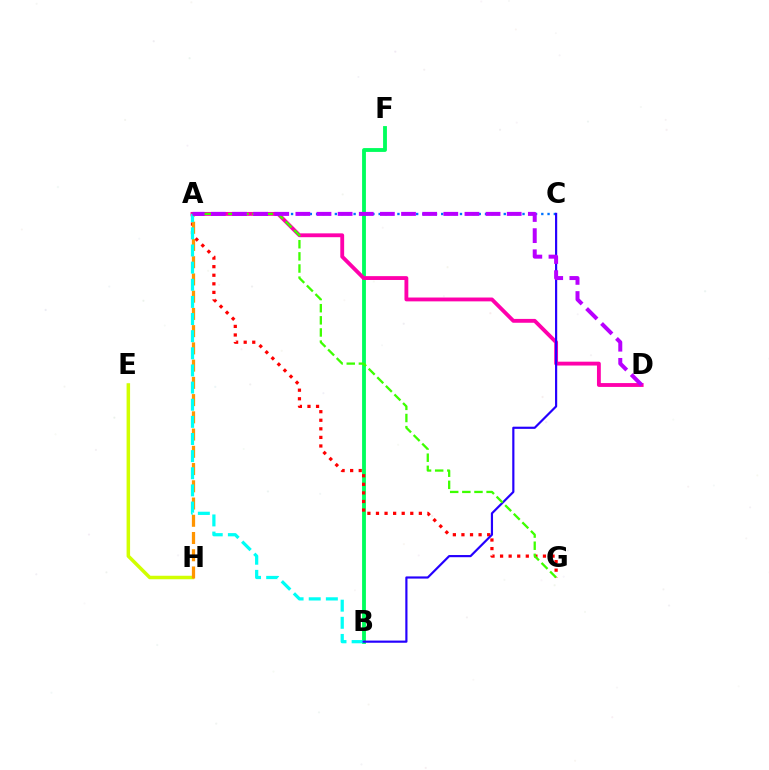{('A', 'C'): [{'color': '#0074ff', 'line_style': 'dotted', 'thickness': 1.7}], ('B', 'F'): [{'color': '#00ff5c', 'line_style': 'solid', 'thickness': 2.76}], ('A', 'G'): [{'color': '#ff0000', 'line_style': 'dotted', 'thickness': 2.33}, {'color': '#3dff00', 'line_style': 'dashed', 'thickness': 1.65}], ('A', 'D'): [{'color': '#ff00ac', 'line_style': 'solid', 'thickness': 2.77}, {'color': '#b900ff', 'line_style': 'dashed', 'thickness': 2.87}], ('E', 'H'): [{'color': '#d1ff00', 'line_style': 'solid', 'thickness': 2.53}], ('A', 'H'): [{'color': '#ff9400', 'line_style': 'dashed', 'thickness': 2.34}], ('A', 'B'): [{'color': '#00fff6', 'line_style': 'dashed', 'thickness': 2.33}], ('B', 'C'): [{'color': '#2500ff', 'line_style': 'solid', 'thickness': 1.57}]}